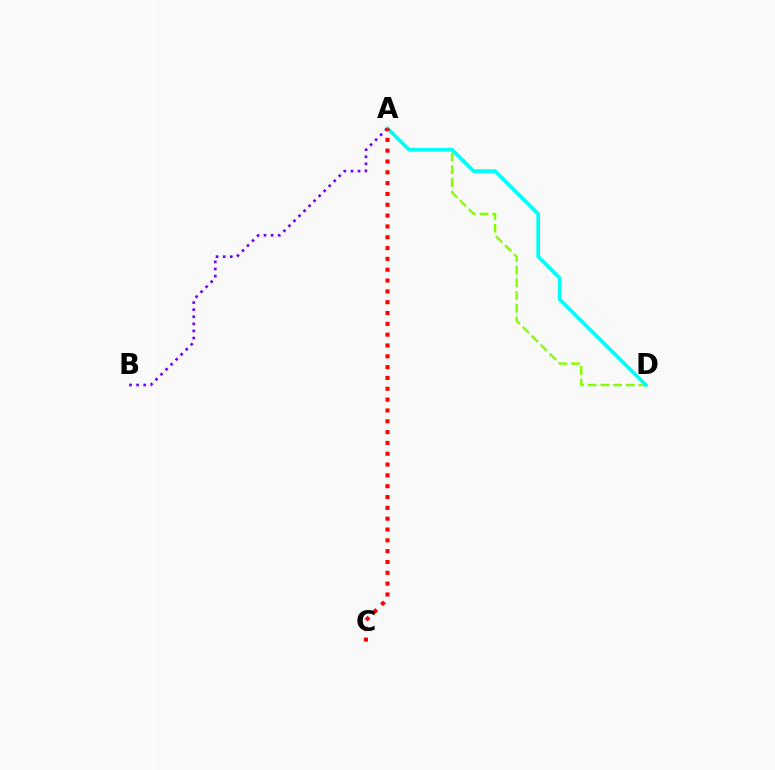{('A', 'D'): [{'color': '#84ff00', 'line_style': 'dashed', 'thickness': 1.73}, {'color': '#00fff6', 'line_style': 'solid', 'thickness': 2.68}], ('A', 'B'): [{'color': '#7200ff', 'line_style': 'dotted', 'thickness': 1.93}], ('A', 'C'): [{'color': '#ff0000', 'line_style': 'dotted', 'thickness': 2.94}]}